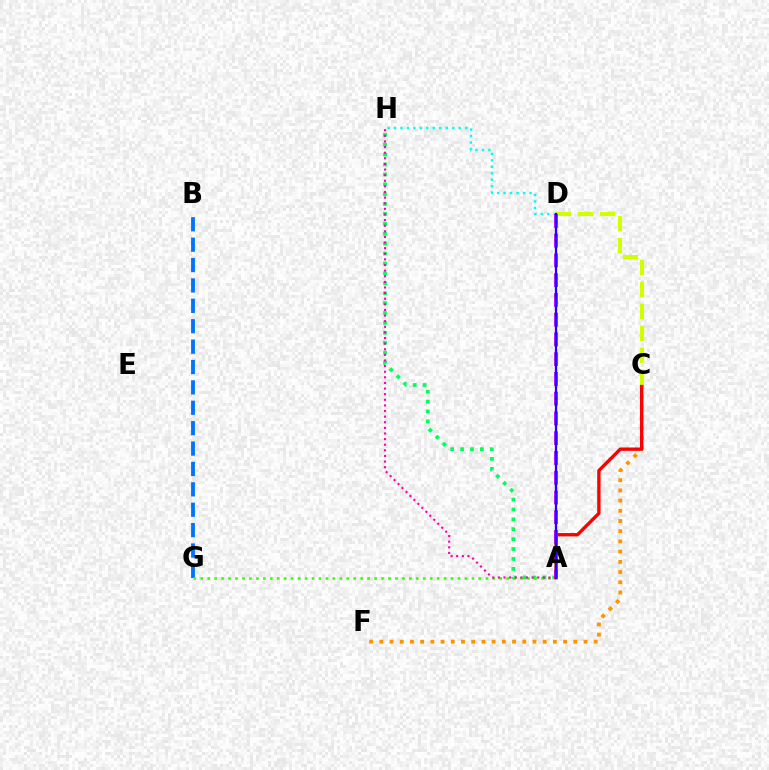{('A', 'H'): [{'color': '#00ff5c', 'line_style': 'dotted', 'thickness': 2.69}, {'color': '#ff00ac', 'line_style': 'dotted', 'thickness': 1.53}], ('B', 'G'): [{'color': '#0074ff', 'line_style': 'dashed', 'thickness': 2.77}], ('C', 'F'): [{'color': '#ff9400', 'line_style': 'dotted', 'thickness': 2.77}], ('A', 'G'): [{'color': '#3dff00', 'line_style': 'dotted', 'thickness': 1.89}], ('D', 'H'): [{'color': '#00fff6', 'line_style': 'dotted', 'thickness': 1.76}], ('A', 'C'): [{'color': '#ff0000', 'line_style': 'solid', 'thickness': 2.41}], ('C', 'D'): [{'color': '#d1ff00', 'line_style': 'dashed', 'thickness': 2.98}], ('A', 'D'): [{'color': '#b900ff', 'line_style': 'dashed', 'thickness': 2.68}, {'color': '#2500ff', 'line_style': 'solid', 'thickness': 1.63}]}